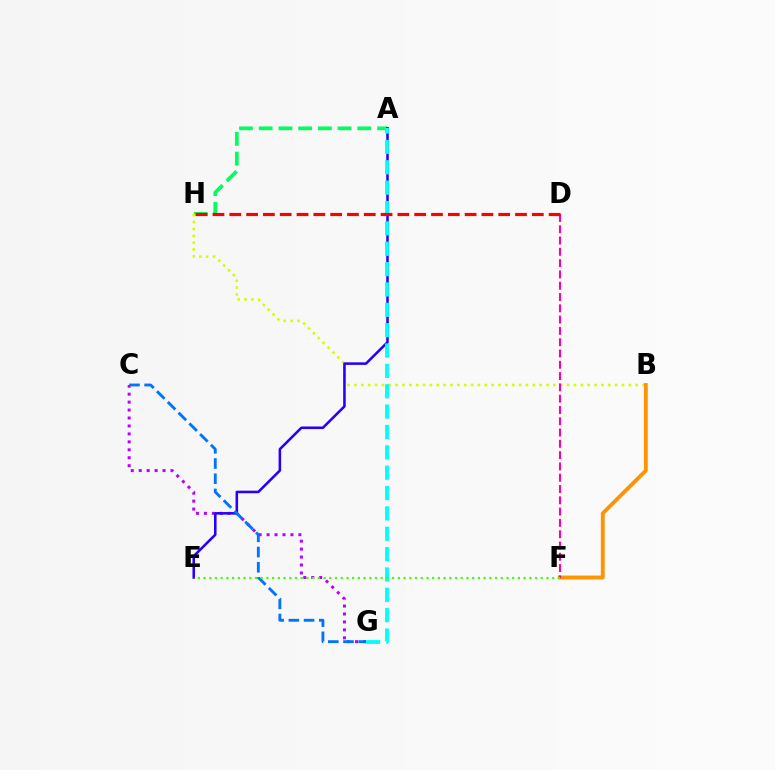{('A', 'H'): [{'color': '#00ff5c', 'line_style': 'dashed', 'thickness': 2.68}], ('C', 'G'): [{'color': '#b900ff', 'line_style': 'dotted', 'thickness': 2.16}, {'color': '#0074ff', 'line_style': 'dashed', 'thickness': 2.07}], ('B', 'H'): [{'color': '#d1ff00', 'line_style': 'dotted', 'thickness': 1.86}], ('A', 'E'): [{'color': '#2500ff', 'line_style': 'solid', 'thickness': 1.84}], ('B', 'F'): [{'color': '#ff9400', 'line_style': 'solid', 'thickness': 2.79}], ('A', 'G'): [{'color': '#00fff6', 'line_style': 'dashed', 'thickness': 2.77}], ('D', 'F'): [{'color': '#ff00ac', 'line_style': 'dashed', 'thickness': 1.53}], ('D', 'H'): [{'color': '#ff0000', 'line_style': 'dashed', 'thickness': 2.28}], ('E', 'F'): [{'color': '#3dff00', 'line_style': 'dotted', 'thickness': 1.55}]}